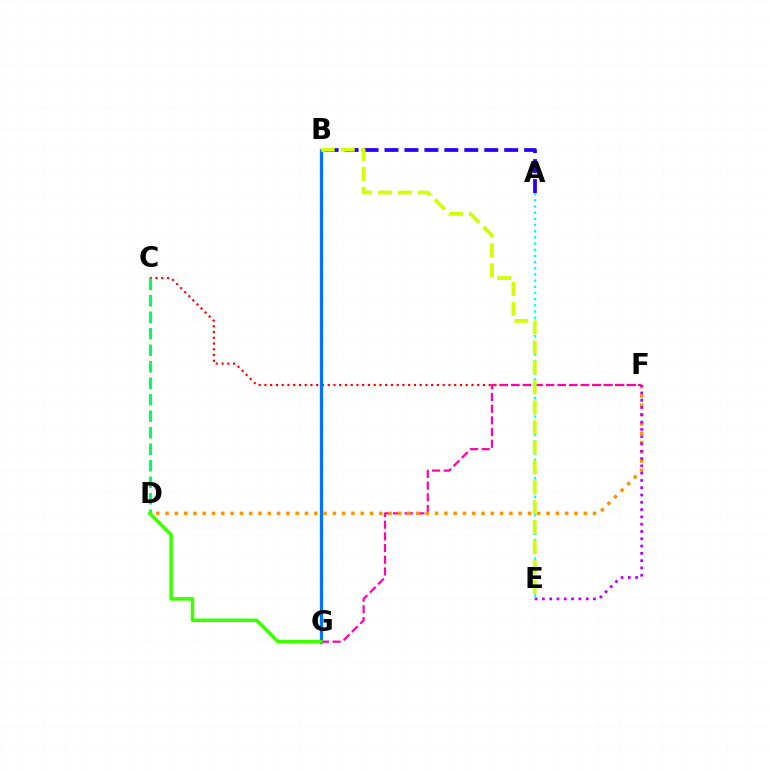{('C', 'F'): [{'color': '#ff0000', 'line_style': 'dotted', 'thickness': 1.56}], ('B', 'G'): [{'color': '#0074ff', 'line_style': 'solid', 'thickness': 2.36}], ('A', 'B'): [{'color': '#2500ff', 'line_style': 'dashed', 'thickness': 2.71}], ('F', 'G'): [{'color': '#ff00ac', 'line_style': 'dashed', 'thickness': 1.59}], ('A', 'E'): [{'color': '#00fff6', 'line_style': 'dotted', 'thickness': 1.68}], ('D', 'F'): [{'color': '#ff9400', 'line_style': 'dotted', 'thickness': 2.52}], ('B', 'E'): [{'color': '#d1ff00', 'line_style': 'dashed', 'thickness': 2.71}], ('C', 'D'): [{'color': '#00ff5c', 'line_style': 'dashed', 'thickness': 2.24}], ('D', 'G'): [{'color': '#3dff00', 'line_style': 'solid', 'thickness': 2.54}], ('E', 'F'): [{'color': '#b900ff', 'line_style': 'dotted', 'thickness': 1.98}]}